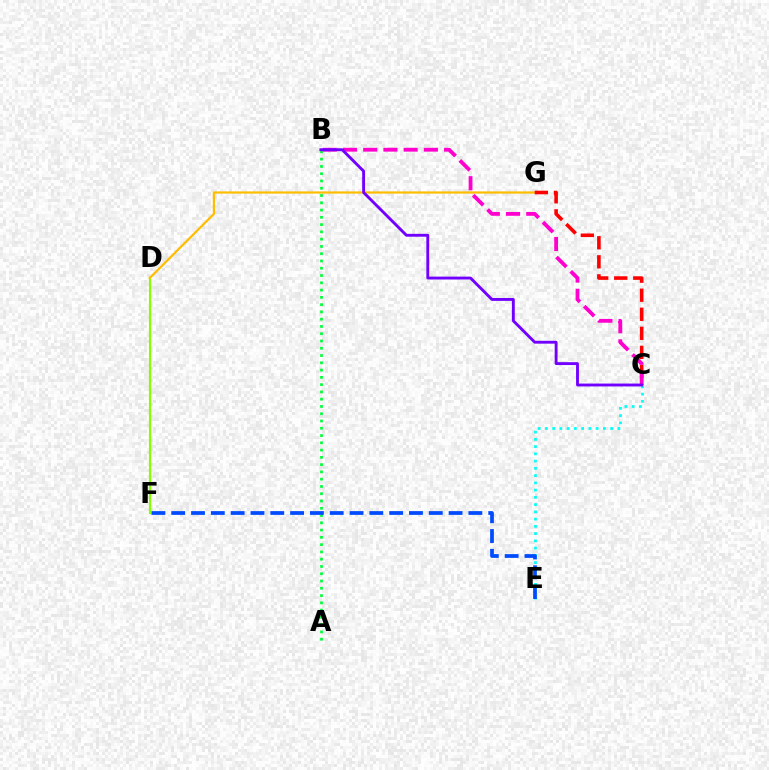{('A', 'B'): [{'color': '#00ff39', 'line_style': 'dotted', 'thickness': 1.98}], ('C', 'E'): [{'color': '#00fff6', 'line_style': 'dotted', 'thickness': 1.97}], ('D', 'F'): [{'color': '#84ff00', 'line_style': 'solid', 'thickness': 1.55}], ('D', 'G'): [{'color': '#ffbd00', 'line_style': 'solid', 'thickness': 1.59}], ('C', 'G'): [{'color': '#ff0000', 'line_style': 'dashed', 'thickness': 2.59}], ('B', 'C'): [{'color': '#ff00cf', 'line_style': 'dashed', 'thickness': 2.75}, {'color': '#7200ff', 'line_style': 'solid', 'thickness': 2.07}], ('E', 'F'): [{'color': '#004bff', 'line_style': 'dashed', 'thickness': 2.69}]}